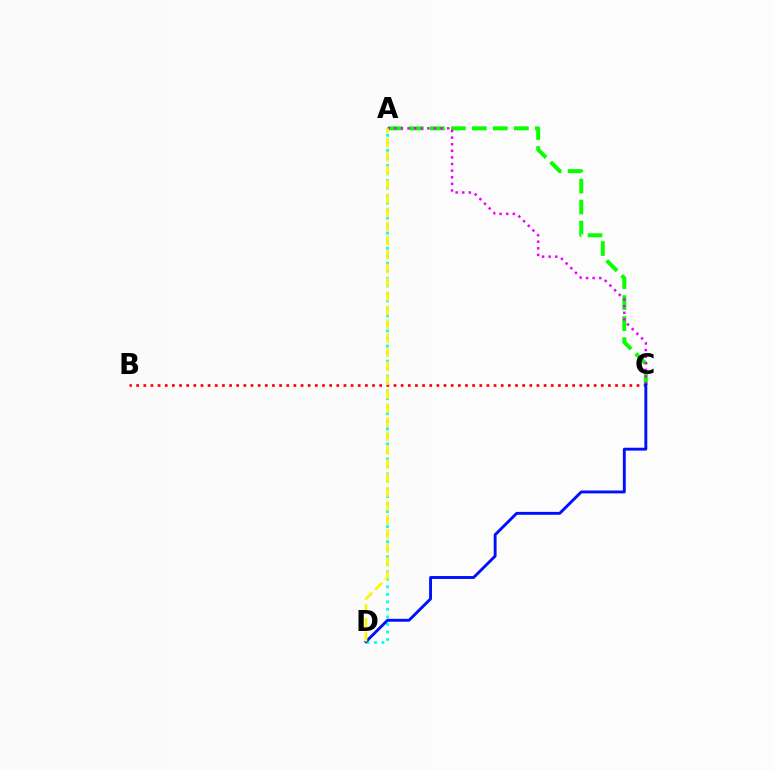{('A', 'C'): [{'color': '#08ff00', 'line_style': 'dashed', 'thickness': 2.85}, {'color': '#ee00ff', 'line_style': 'dotted', 'thickness': 1.79}], ('A', 'D'): [{'color': '#00fff6', 'line_style': 'dotted', 'thickness': 2.04}, {'color': '#fcf500', 'line_style': 'dashed', 'thickness': 1.9}], ('B', 'C'): [{'color': '#ff0000', 'line_style': 'dotted', 'thickness': 1.94}], ('C', 'D'): [{'color': '#0010ff', 'line_style': 'solid', 'thickness': 2.08}]}